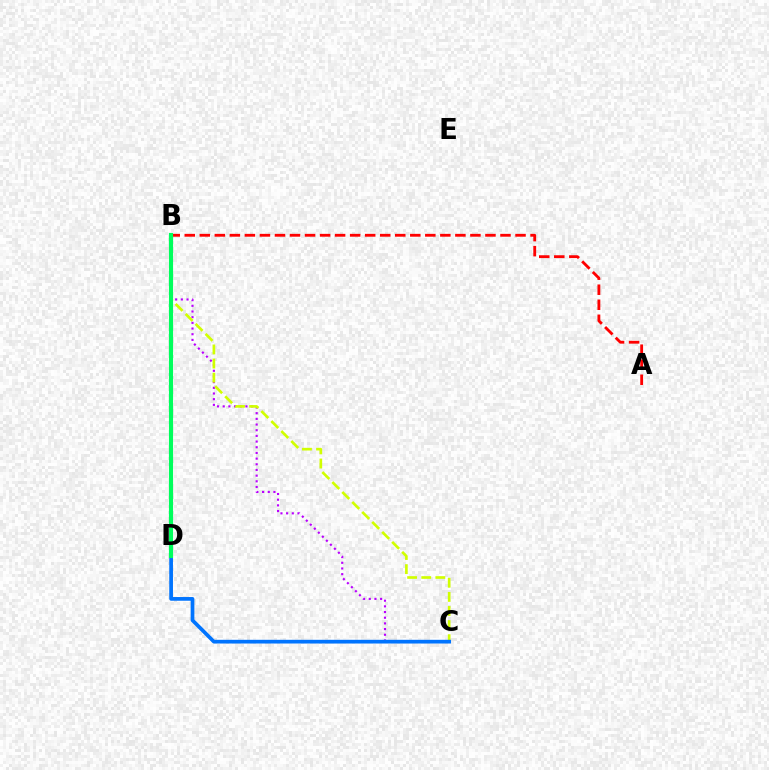{('B', 'C'): [{'color': '#b900ff', 'line_style': 'dotted', 'thickness': 1.54}, {'color': '#d1ff00', 'line_style': 'dashed', 'thickness': 1.92}], ('C', 'D'): [{'color': '#0074ff', 'line_style': 'solid', 'thickness': 2.68}], ('A', 'B'): [{'color': '#ff0000', 'line_style': 'dashed', 'thickness': 2.04}], ('B', 'D'): [{'color': '#00ff5c', 'line_style': 'solid', 'thickness': 2.98}]}